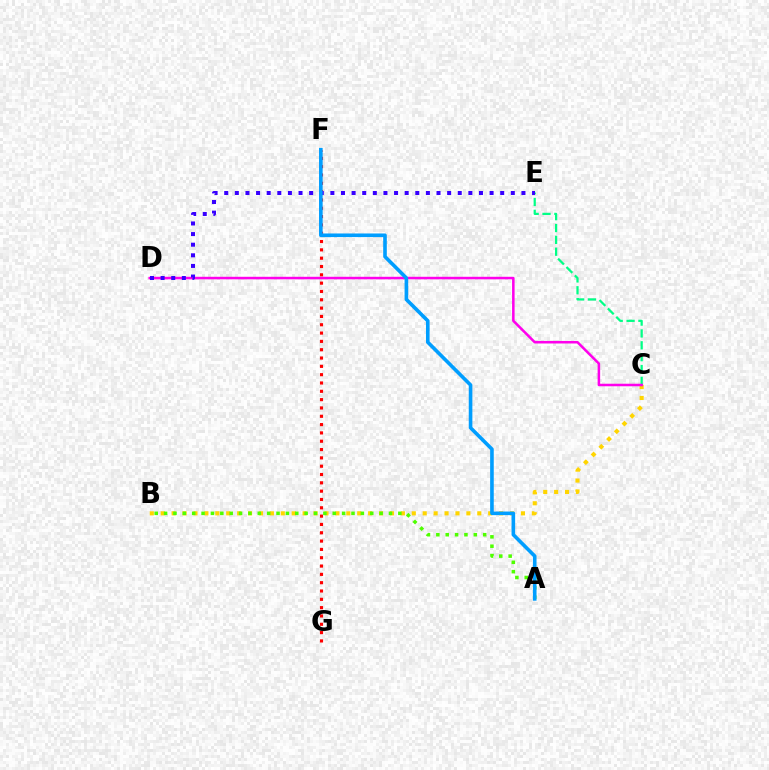{('F', 'G'): [{'color': '#ff0000', 'line_style': 'dotted', 'thickness': 2.26}], ('C', 'E'): [{'color': '#00ff86', 'line_style': 'dashed', 'thickness': 1.61}], ('B', 'C'): [{'color': '#ffd500', 'line_style': 'dotted', 'thickness': 2.97}], ('A', 'B'): [{'color': '#4fff00', 'line_style': 'dotted', 'thickness': 2.55}], ('C', 'D'): [{'color': '#ff00ed', 'line_style': 'solid', 'thickness': 1.82}], ('D', 'E'): [{'color': '#3700ff', 'line_style': 'dotted', 'thickness': 2.88}], ('A', 'F'): [{'color': '#009eff', 'line_style': 'solid', 'thickness': 2.6}]}